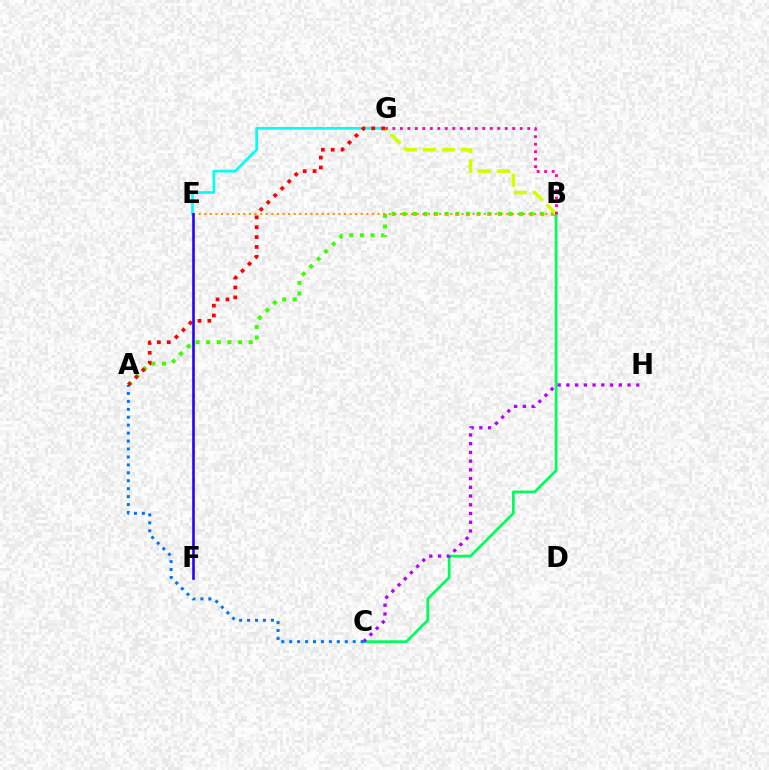{('B', 'C'): [{'color': '#00ff5c', 'line_style': 'solid', 'thickness': 1.99}], ('A', 'B'): [{'color': '#3dff00', 'line_style': 'dotted', 'thickness': 2.89}], ('B', 'E'): [{'color': '#ff9400', 'line_style': 'dotted', 'thickness': 1.52}], ('E', 'G'): [{'color': '#00fff6', 'line_style': 'solid', 'thickness': 1.95}], ('B', 'G'): [{'color': '#d1ff00', 'line_style': 'dashed', 'thickness': 2.59}, {'color': '#ff00ac', 'line_style': 'dotted', 'thickness': 2.04}], ('C', 'H'): [{'color': '#b900ff', 'line_style': 'dotted', 'thickness': 2.37}], ('A', 'G'): [{'color': '#ff0000', 'line_style': 'dotted', 'thickness': 2.68}], ('E', 'F'): [{'color': '#2500ff', 'line_style': 'solid', 'thickness': 1.87}], ('A', 'C'): [{'color': '#0074ff', 'line_style': 'dotted', 'thickness': 2.16}]}